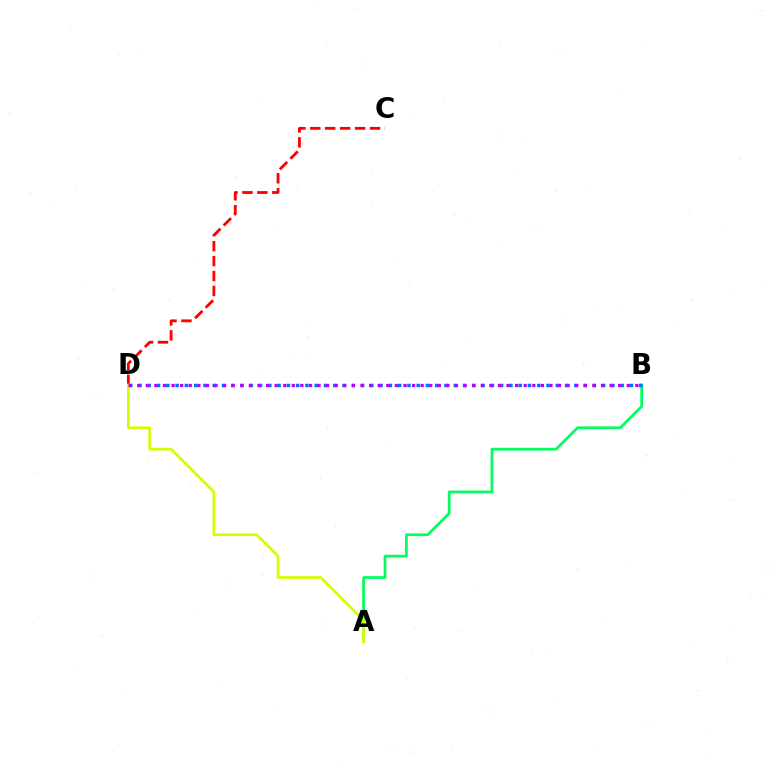{('C', 'D'): [{'color': '#ff0000', 'line_style': 'dashed', 'thickness': 2.03}], ('A', 'B'): [{'color': '#00ff5c', 'line_style': 'solid', 'thickness': 1.96}], ('A', 'D'): [{'color': '#d1ff00', 'line_style': 'solid', 'thickness': 1.96}], ('B', 'D'): [{'color': '#0074ff', 'line_style': 'dotted', 'thickness': 2.52}, {'color': '#b900ff', 'line_style': 'dotted', 'thickness': 2.33}]}